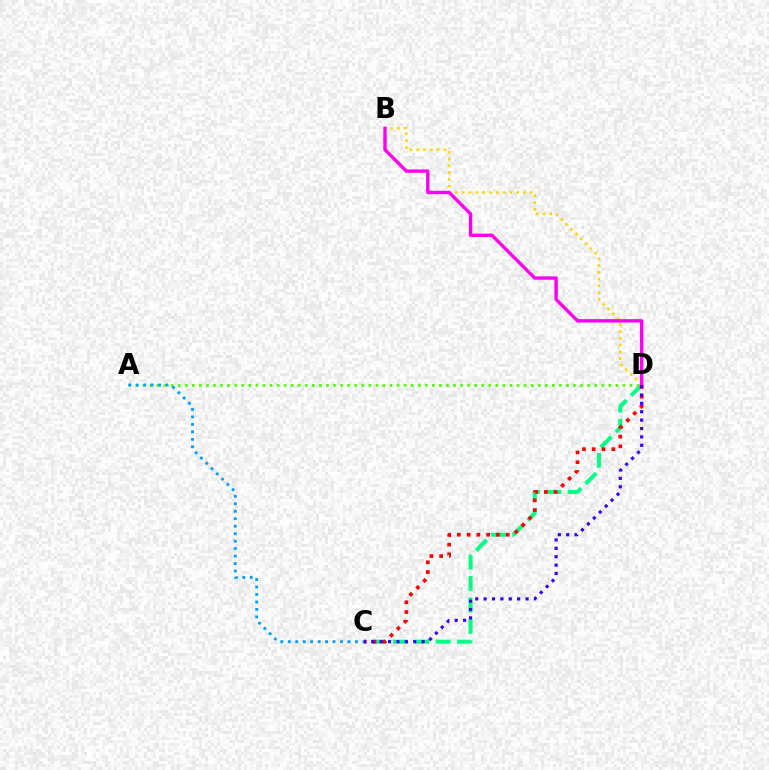{('B', 'D'): [{'color': '#ffd500', 'line_style': 'dotted', 'thickness': 1.85}, {'color': '#ff00ed', 'line_style': 'solid', 'thickness': 2.43}], ('C', 'D'): [{'color': '#00ff86', 'line_style': 'dashed', 'thickness': 2.91}, {'color': '#ff0000', 'line_style': 'dotted', 'thickness': 2.65}, {'color': '#3700ff', 'line_style': 'dotted', 'thickness': 2.28}], ('A', 'D'): [{'color': '#4fff00', 'line_style': 'dotted', 'thickness': 1.92}], ('A', 'C'): [{'color': '#009eff', 'line_style': 'dotted', 'thickness': 2.03}]}